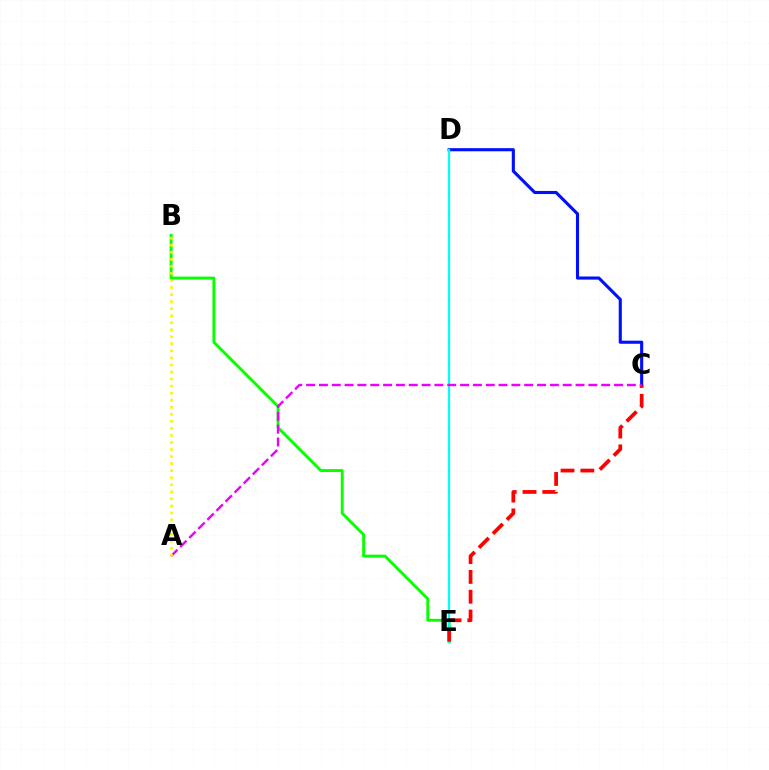{('C', 'D'): [{'color': '#0010ff', 'line_style': 'solid', 'thickness': 2.24}], ('B', 'E'): [{'color': '#08ff00', 'line_style': 'solid', 'thickness': 2.09}], ('D', 'E'): [{'color': '#00fff6', 'line_style': 'solid', 'thickness': 1.62}], ('C', 'E'): [{'color': '#ff0000', 'line_style': 'dashed', 'thickness': 2.69}], ('A', 'C'): [{'color': '#ee00ff', 'line_style': 'dashed', 'thickness': 1.74}], ('A', 'B'): [{'color': '#fcf500', 'line_style': 'dotted', 'thickness': 1.91}]}